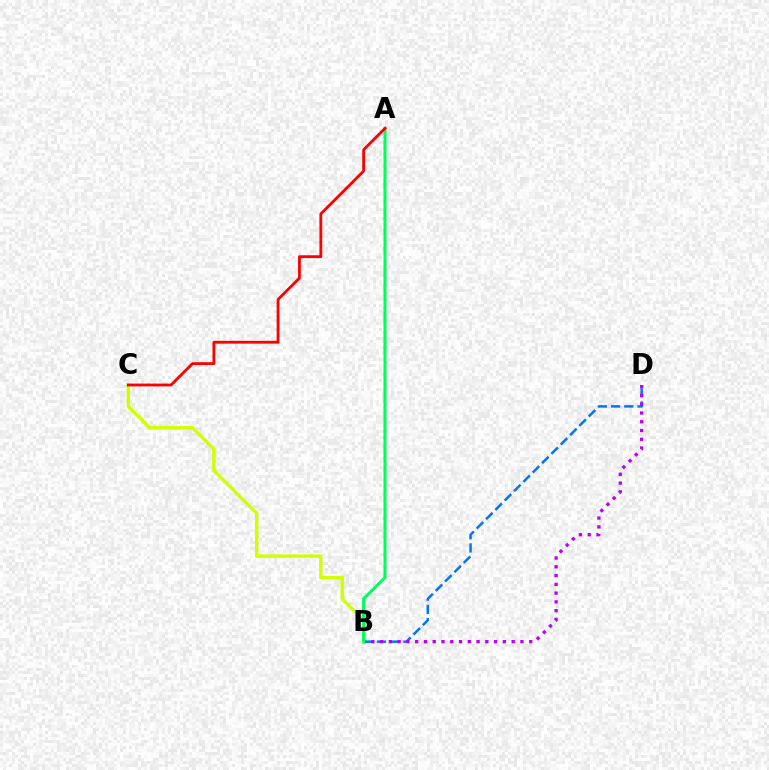{('B', 'C'): [{'color': '#d1ff00', 'line_style': 'solid', 'thickness': 2.45}], ('B', 'D'): [{'color': '#0074ff', 'line_style': 'dashed', 'thickness': 1.79}, {'color': '#b900ff', 'line_style': 'dotted', 'thickness': 2.38}], ('A', 'B'): [{'color': '#00ff5c', 'line_style': 'solid', 'thickness': 2.19}], ('A', 'C'): [{'color': '#ff0000', 'line_style': 'solid', 'thickness': 2.02}]}